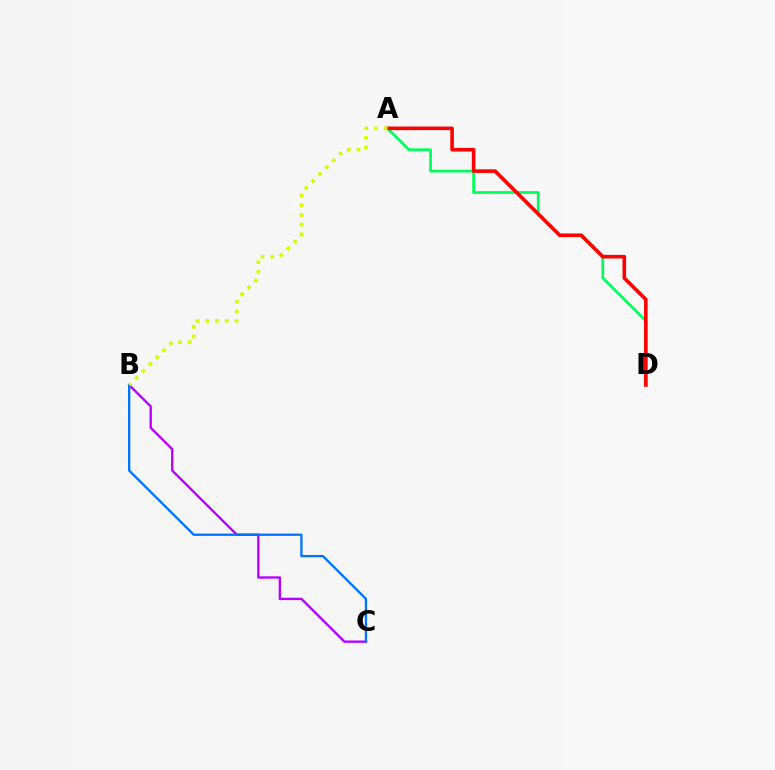{('A', 'D'): [{'color': '#00ff5c', 'line_style': 'solid', 'thickness': 1.98}, {'color': '#ff0000', 'line_style': 'solid', 'thickness': 2.59}], ('B', 'C'): [{'color': '#b900ff', 'line_style': 'solid', 'thickness': 1.69}, {'color': '#0074ff', 'line_style': 'solid', 'thickness': 1.67}], ('A', 'B'): [{'color': '#d1ff00', 'line_style': 'dotted', 'thickness': 2.64}]}